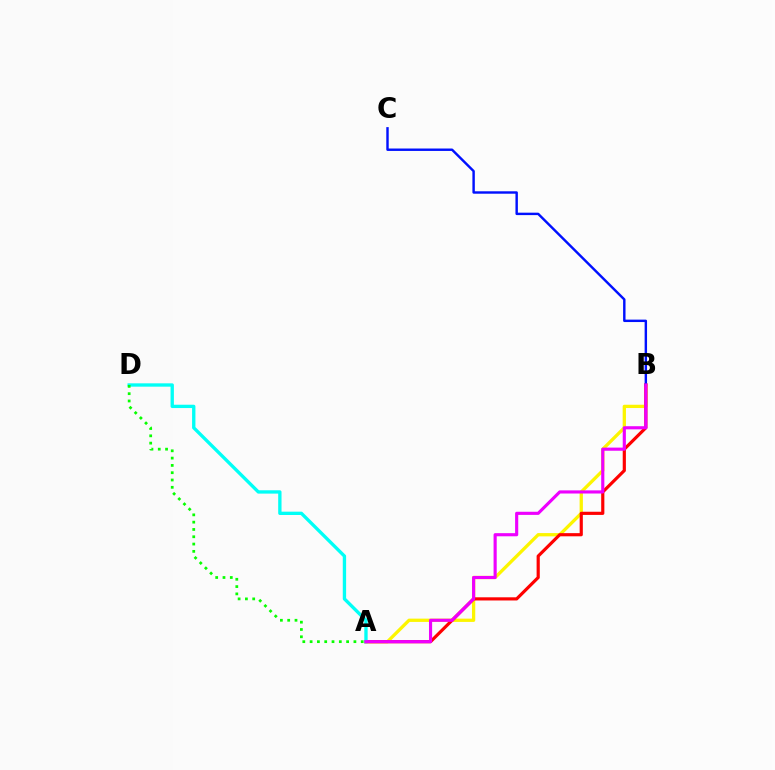{('A', 'B'): [{'color': '#fcf500', 'line_style': 'solid', 'thickness': 2.37}, {'color': '#ff0000', 'line_style': 'solid', 'thickness': 2.28}, {'color': '#ee00ff', 'line_style': 'solid', 'thickness': 2.26}], ('A', 'D'): [{'color': '#00fff6', 'line_style': 'solid', 'thickness': 2.4}, {'color': '#08ff00', 'line_style': 'dotted', 'thickness': 1.98}], ('B', 'C'): [{'color': '#0010ff', 'line_style': 'solid', 'thickness': 1.75}]}